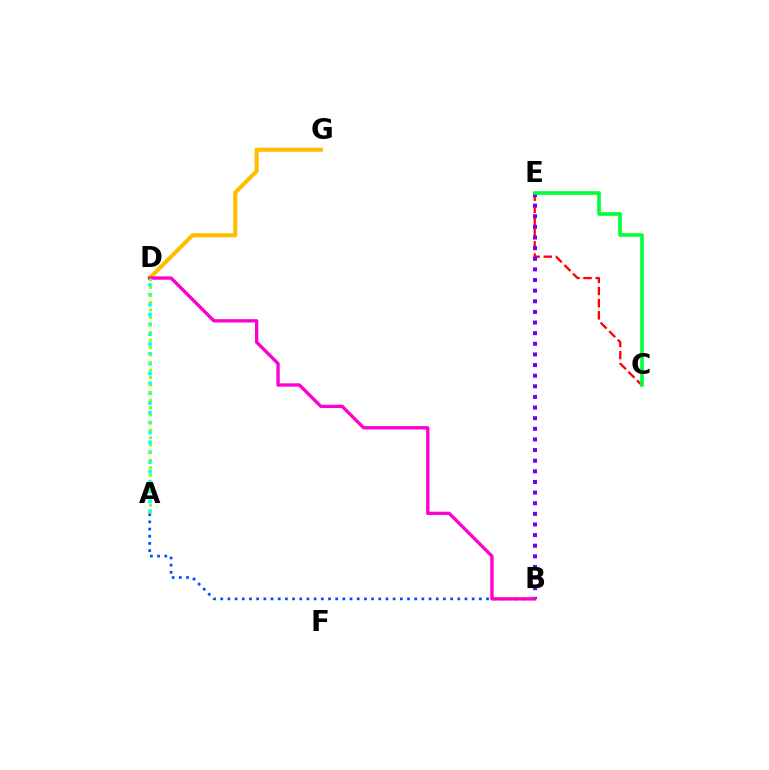{('C', 'E'): [{'color': '#ff0000', 'line_style': 'dashed', 'thickness': 1.65}, {'color': '#00ff39', 'line_style': 'solid', 'thickness': 2.61}], ('A', 'B'): [{'color': '#004bff', 'line_style': 'dotted', 'thickness': 1.95}], ('D', 'G'): [{'color': '#ffbd00', 'line_style': 'solid', 'thickness': 2.95}], ('A', 'D'): [{'color': '#00fff6', 'line_style': 'dotted', 'thickness': 2.67}, {'color': '#84ff00', 'line_style': 'dotted', 'thickness': 2.04}], ('B', 'E'): [{'color': '#7200ff', 'line_style': 'dotted', 'thickness': 2.89}], ('B', 'D'): [{'color': '#ff00cf', 'line_style': 'solid', 'thickness': 2.4}]}